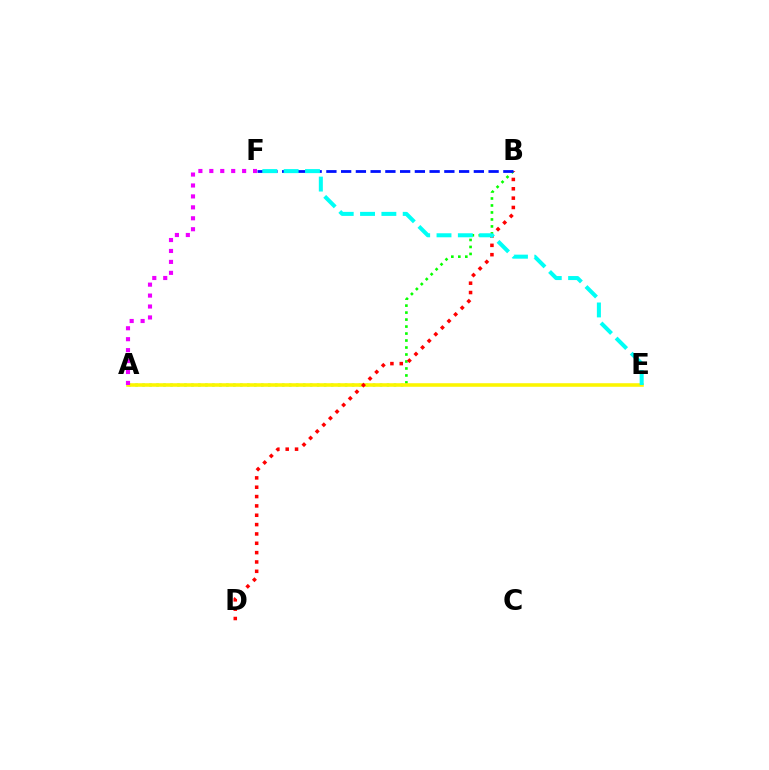{('A', 'B'): [{'color': '#08ff00', 'line_style': 'dotted', 'thickness': 1.9}], ('A', 'E'): [{'color': '#fcf500', 'line_style': 'solid', 'thickness': 2.57}], ('B', 'D'): [{'color': '#ff0000', 'line_style': 'dotted', 'thickness': 2.54}], ('A', 'F'): [{'color': '#ee00ff', 'line_style': 'dotted', 'thickness': 2.97}], ('B', 'F'): [{'color': '#0010ff', 'line_style': 'dashed', 'thickness': 2.0}], ('E', 'F'): [{'color': '#00fff6', 'line_style': 'dashed', 'thickness': 2.9}]}